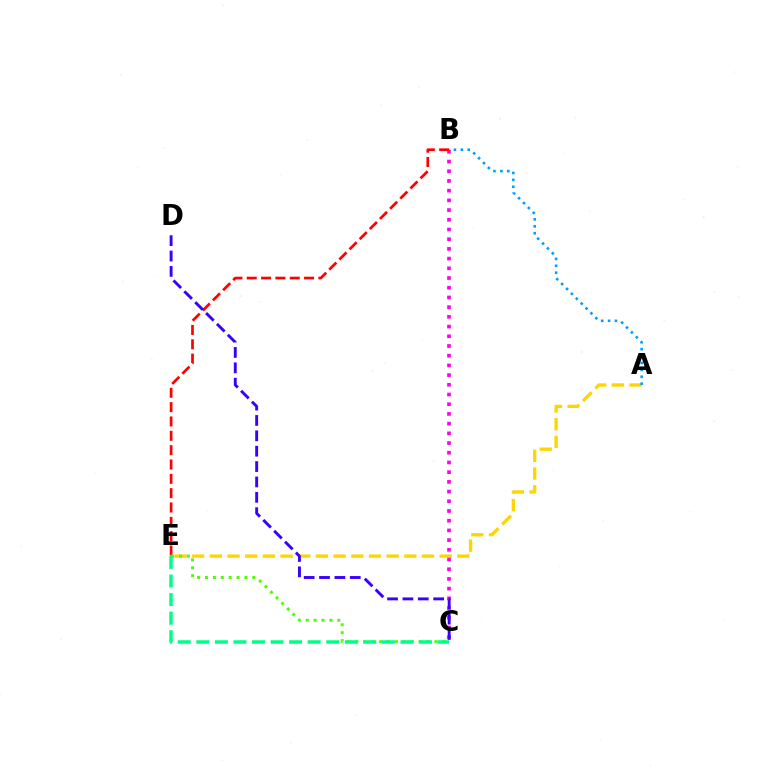{('A', 'E'): [{'color': '#ffd500', 'line_style': 'dashed', 'thickness': 2.4}], ('B', 'C'): [{'color': '#ff00ed', 'line_style': 'dotted', 'thickness': 2.64}], ('B', 'E'): [{'color': '#ff0000', 'line_style': 'dashed', 'thickness': 1.95}], ('A', 'B'): [{'color': '#009eff', 'line_style': 'dotted', 'thickness': 1.88}], ('C', 'D'): [{'color': '#3700ff', 'line_style': 'dashed', 'thickness': 2.09}], ('C', 'E'): [{'color': '#4fff00', 'line_style': 'dotted', 'thickness': 2.15}, {'color': '#00ff86', 'line_style': 'dashed', 'thickness': 2.52}]}